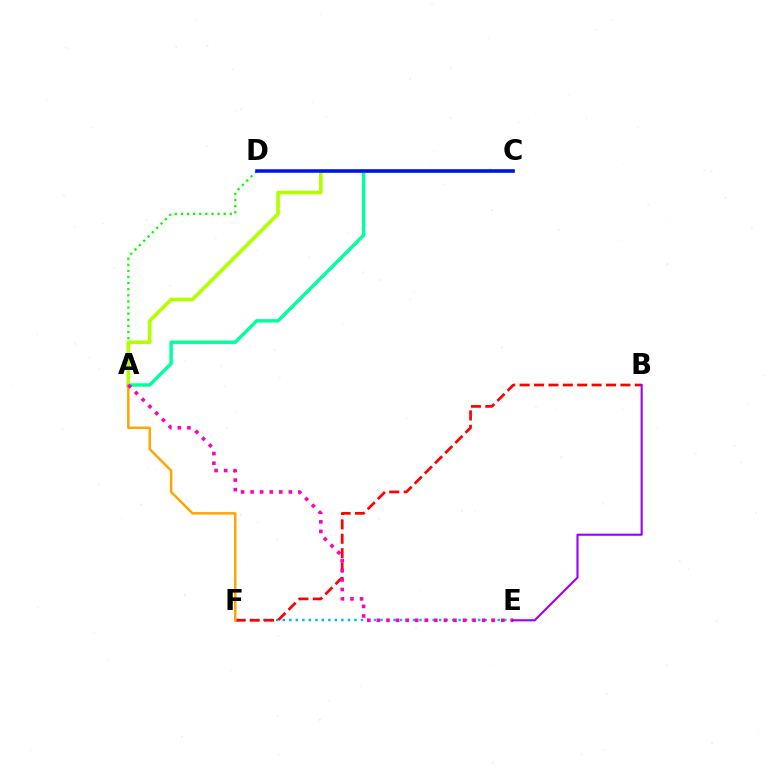{('A', 'C'): [{'color': '#00ff9d', 'line_style': 'solid', 'thickness': 2.46}, {'color': '#b3ff00', 'line_style': 'solid', 'thickness': 2.61}], ('A', 'D'): [{'color': '#08ff00', 'line_style': 'dotted', 'thickness': 1.66}], ('E', 'F'): [{'color': '#00b5ff', 'line_style': 'dotted', 'thickness': 1.77}], ('B', 'F'): [{'color': '#ff0000', 'line_style': 'dashed', 'thickness': 1.96}], ('A', 'F'): [{'color': '#ffa500', 'line_style': 'solid', 'thickness': 1.78}], ('C', 'D'): [{'color': '#0010ff', 'line_style': 'solid', 'thickness': 2.54}], ('A', 'E'): [{'color': '#ff00bd', 'line_style': 'dotted', 'thickness': 2.6}], ('B', 'E'): [{'color': '#9b00ff', 'line_style': 'solid', 'thickness': 1.52}]}